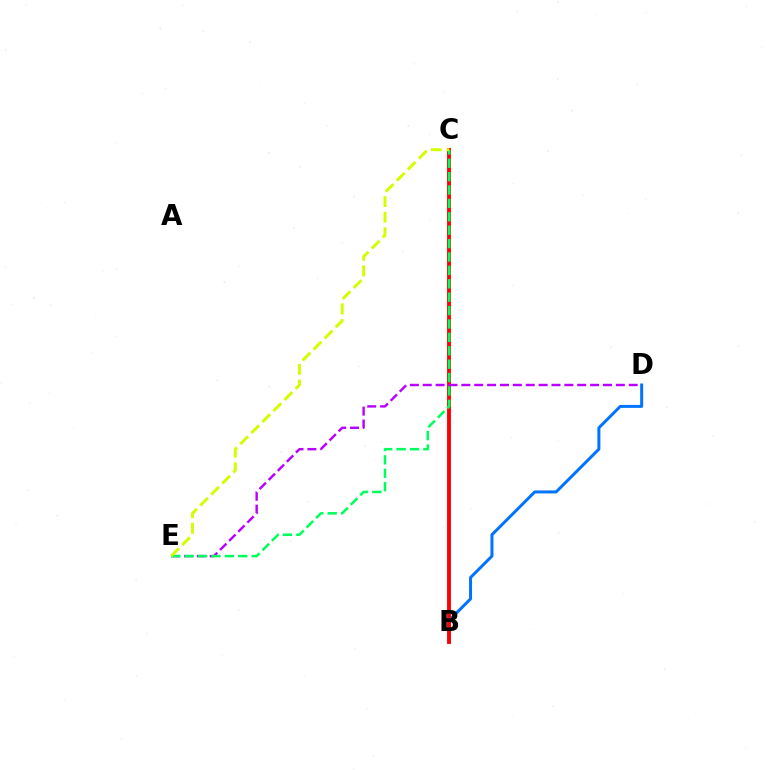{('B', 'D'): [{'color': '#0074ff', 'line_style': 'solid', 'thickness': 2.15}], ('B', 'C'): [{'color': '#ff0000', 'line_style': 'solid', 'thickness': 2.78}], ('D', 'E'): [{'color': '#b900ff', 'line_style': 'dashed', 'thickness': 1.75}], ('C', 'E'): [{'color': '#00ff5c', 'line_style': 'dashed', 'thickness': 1.82}, {'color': '#d1ff00', 'line_style': 'dashed', 'thickness': 2.12}]}